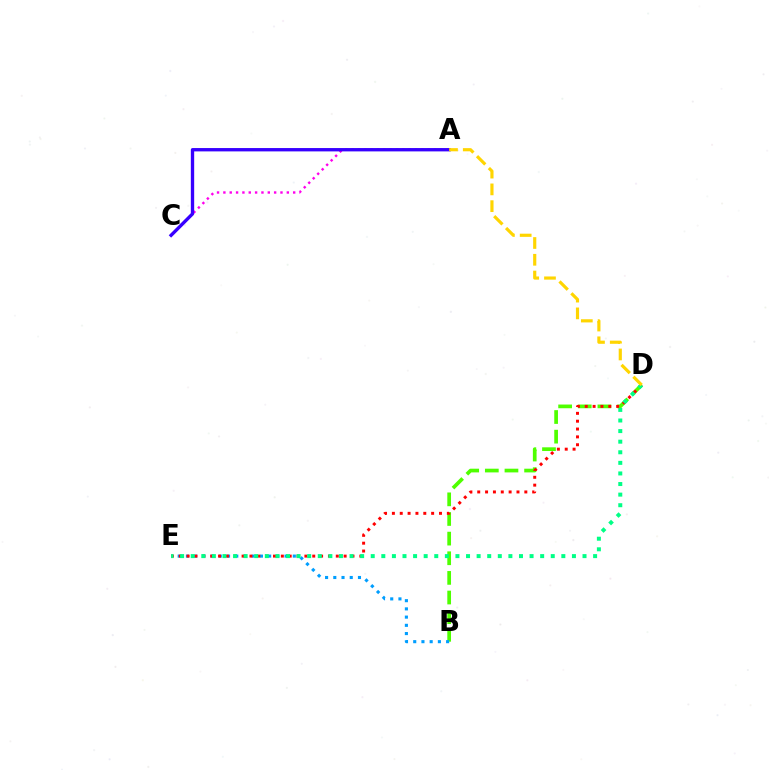{('A', 'C'): [{'color': '#ff00ed', 'line_style': 'dotted', 'thickness': 1.72}, {'color': '#3700ff', 'line_style': 'solid', 'thickness': 2.41}], ('B', 'D'): [{'color': '#4fff00', 'line_style': 'dashed', 'thickness': 2.67}], ('B', 'E'): [{'color': '#009eff', 'line_style': 'dotted', 'thickness': 2.23}], ('D', 'E'): [{'color': '#ff0000', 'line_style': 'dotted', 'thickness': 2.13}, {'color': '#00ff86', 'line_style': 'dotted', 'thickness': 2.88}], ('A', 'D'): [{'color': '#ffd500', 'line_style': 'dashed', 'thickness': 2.28}]}